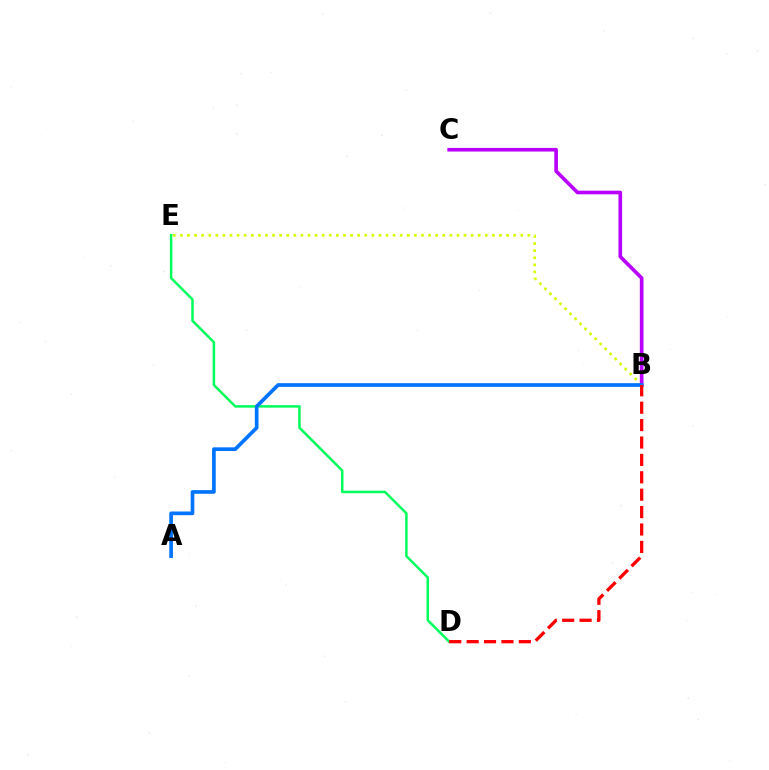{('B', 'E'): [{'color': '#d1ff00', 'line_style': 'dotted', 'thickness': 1.93}], ('D', 'E'): [{'color': '#00ff5c', 'line_style': 'solid', 'thickness': 1.8}], ('B', 'C'): [{'color': '#b900ff', 'line_style': 'solid', 'thickness': 2.62}], ('A', 'B'): [{'color': '#0074ff', 'line_style': 'solid', 'thickness': 2.64}], ('B', 'D'): [{'color': '#ff0000', 'line_style': 'dashed', 'thickness': 2.36}]}